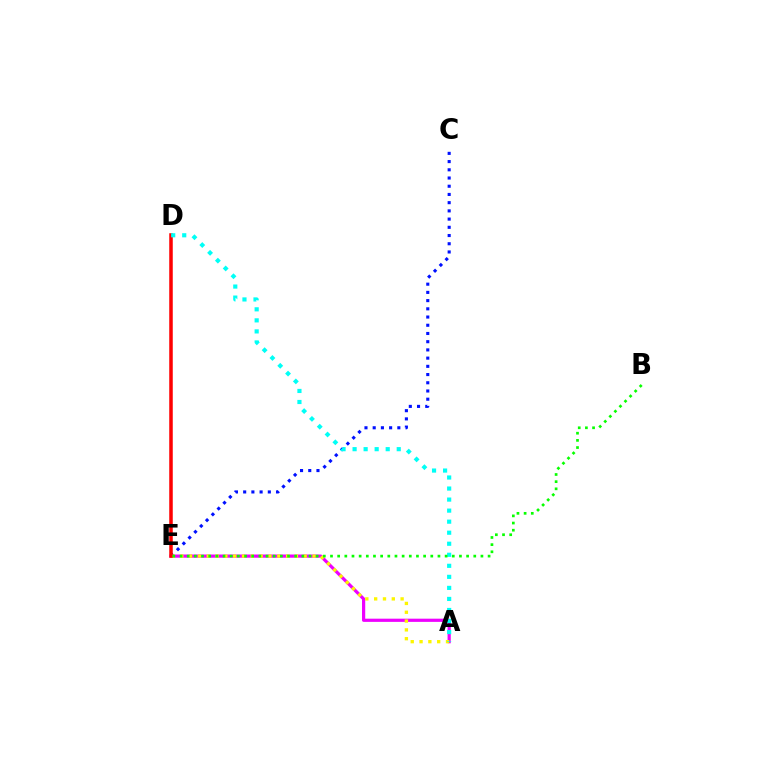{('C', 'E'): [{'color': '#0010ff', 'line_style': 'dotted', 'thickness': 2.23}], ('A', 'E'): [{'color': '#ee00ff', 'line_style': 'solid', 'thickness': 2.3}, {'color': '#fcf500', 'line_style': 'dotted', 'thickness': 2.4}], ('D', 'E'): [{'color': '#ff0000', 'line_style': 'solid', 'thickness': 2.53}], ('A', 'D'): [{'color': '#00fff6', 'line_style': 'dotted', 'thickness': 3.0}], ('B', 'E'): [{'color': '#08ff00', 'line_style': 'dotted', 'thickness': 1.95}]}